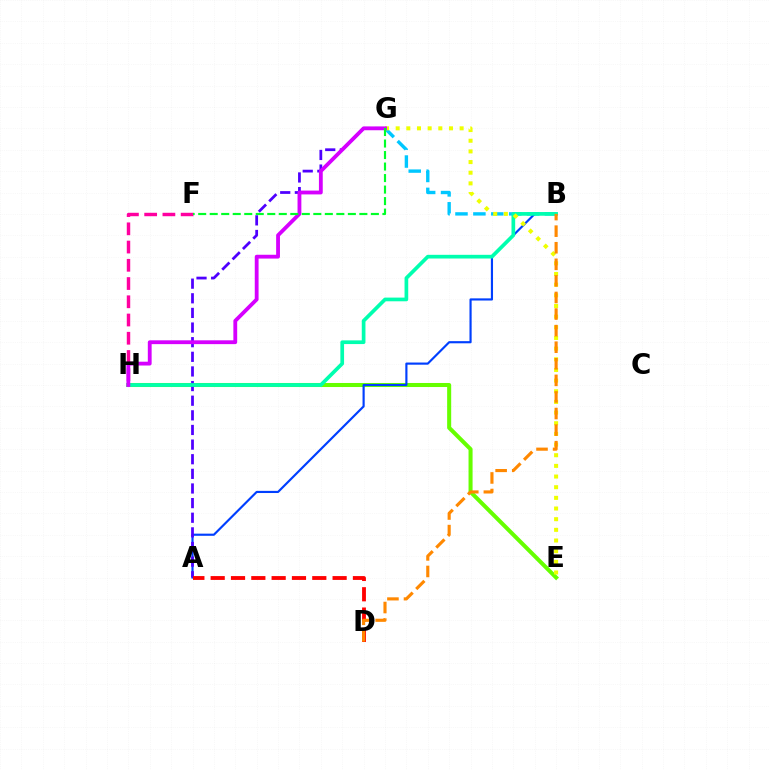{('B', 'G'): [{'color': '#00c7ff', 'line_style': 'dashed', 'thickness': 2.43}], ('E', 'H'): [{'color': '#66ff00', 'line_style': 'solid', 'thickness': 2.91}], ('F', 'H'): [{'color': '#ff00a0', 'line_style': 'dashed', 'thickness': 2.48}], ('A', 'B'): [{'color': '#003fff', 'line_style': 'solid', 'thickness': 1.55}], ('A', 'G'): [{'color': '#4f00ff', 'line_style': 'dashed', 'thickness': 1.99}], ('A', 'D'): [{'color': '#ff0000', 'line_style': 'dashed', 'thickness': 2.76}], ('B', 'H'): [{'color': '#00ffaf', 'line_style': 'solid', 'thickness': 2.66}], ('E', 'G'): [{'color': '#eeff00', 'line_style': 'dotted', 'thickness': 2.9}], ('B', 'D'): [{'color': '#ff8800', 'line_style': 'dashed', 'thickness': 2.25}], ('G', 'H'): [{'color': '#d600ff', 'line_style': 'solid', 'thickness': 2.75}], ('F', 'G'): [{'color': '#00ff27', 'line_style': 'dashed', 'thickness': 1.56}]}